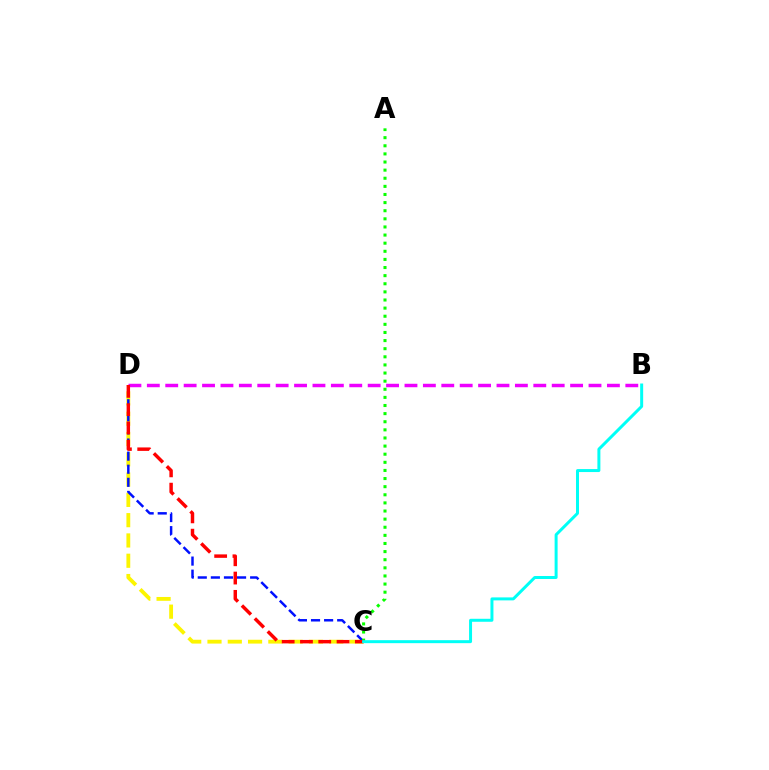{('C', 'D'): [{'color': '#fcf500', 'line_style': 'dashed', 'thickness': 2.76}, {'color': '#0010ff', 'line_style': 'dashed', 'thickness': 1.78}, {'color': '#ff0000', 'line_style': 'dashed', 'thickness': 2.48}], ('A', 'C'): [{'color': '#08ff00', 'line_style': 'dotted', 'thickness': 2.21}], ('B', 'D'): [{'color': '#ee00ff', 'line_style': 'dashed', 'thickness': 2.5}], ('B', 'C'): [{'color': '#00fff6', 'line_style': 'solid', 'thickness': 2.15}]}